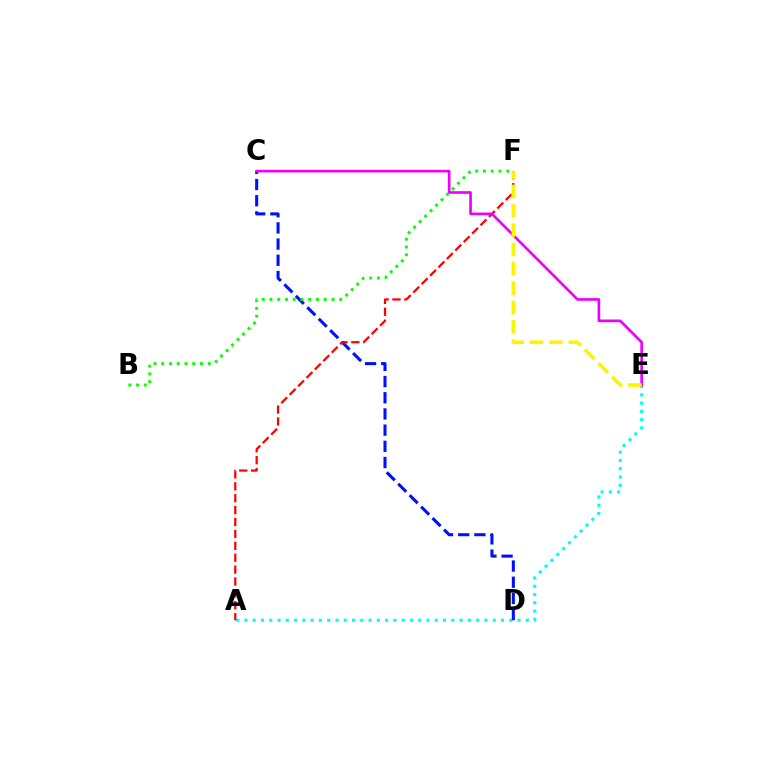{('A', 'E'): [{'color': '#00fff6', 'line_style': 'dotted', 'thickness': 2.25}], ('C', 'D'): [{'color': '#0010ff', 'line_style': 'dashed', 'thickness': 2.2}], ('A', 'F'): [{'color': '#ff0000', 'line_style': 'dashed', 'thickness': 1.62}], ('C', 'E'): [{'color': '#ee00ff', 'line_style': 'solid', 'thickness': 1.93}], ('B', 'F'): [{'color': '#08ff00', 'line_style': 'dotted', 'thickness': 2.11}], ('E', 'F'): [{'color': '#fcf500', 'line_style': 'dashed', 'thickness': 2.63}]}